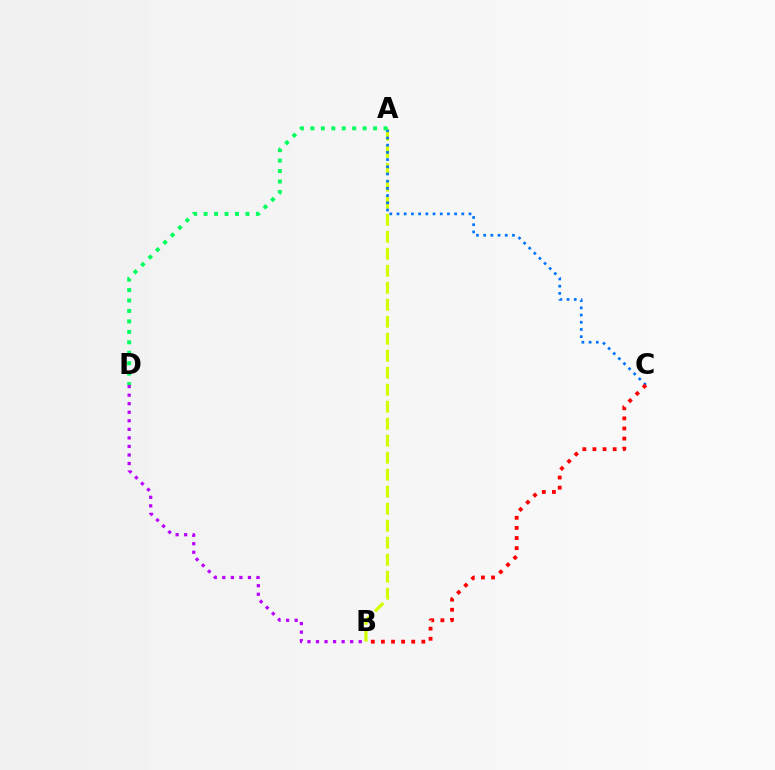{('A', 'B'): [{'color': '#d1ff00', 'line_style': 'dashed', 'thickness': 2.31}], ('A', 'C'): [{'color': '#0074ff', 'line_style': 'dotted', 'thickness': 1.96}], ('B', 'C'): [{'color': '#ff0000', 'line_style': 'dotted', 'thickness': 2.75}], ('B', 'D'): [{'color': '#b900ff', 'line_style': 'dotted', 'thickness': 2.32}], ('A', 'D'): [{'color': '#00ff5c', 'line_style': 'dotted', 'thickness': 2.84}]}